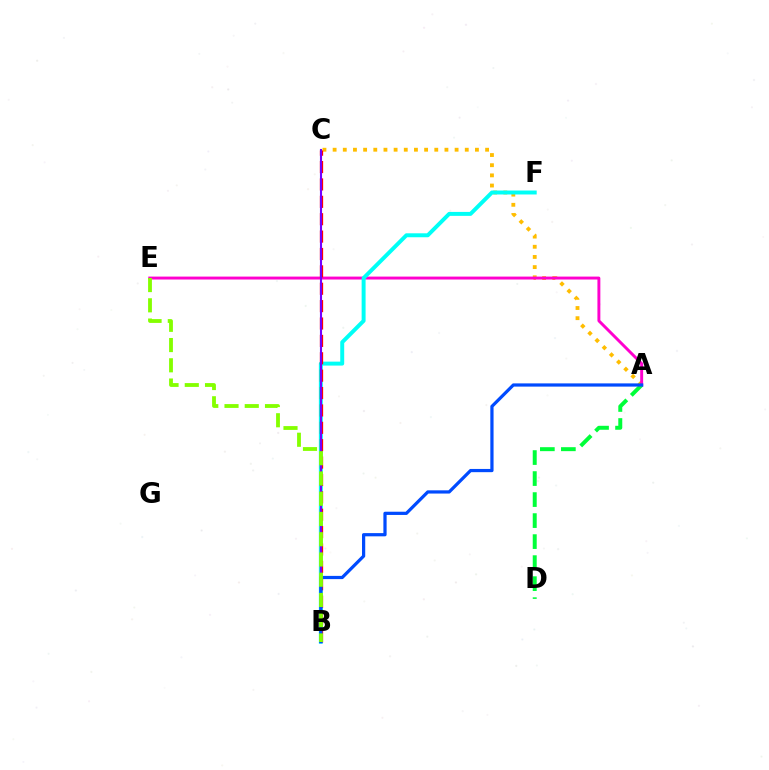{('A', 'C'): [{'color': '#ffbd00', 'line_style': 'dotted', 'thickness': 2.76}], ('A', 'E'): [{'color': '#ff00cf', 'line_style': 'solid', 'thickness': 2.11}], ('A', 'D'): [{'color': '#00ff39', 'line_style': 'dashed', 'thickness': 2.85}], ('B', 'F'): [{'color': '#00fff6', 'line_style': 'solid', 'thickness': 2.85}], ('B', 'C'): [{'color': '#ff0000', 'line_style': 'dashed', 'thickness': 2.36}, {'color': '#7200ff', 'line_style': 'solid', 'thickness': 1.51}], ('A', 'B'): [{'color': '#004bff', 'line_style': 'solid', 'thickness': 2.32}], ('B', 'E'): [{'color': '#84ff00', 'line_style': 'dashed', 'thickness': 2.75}]}